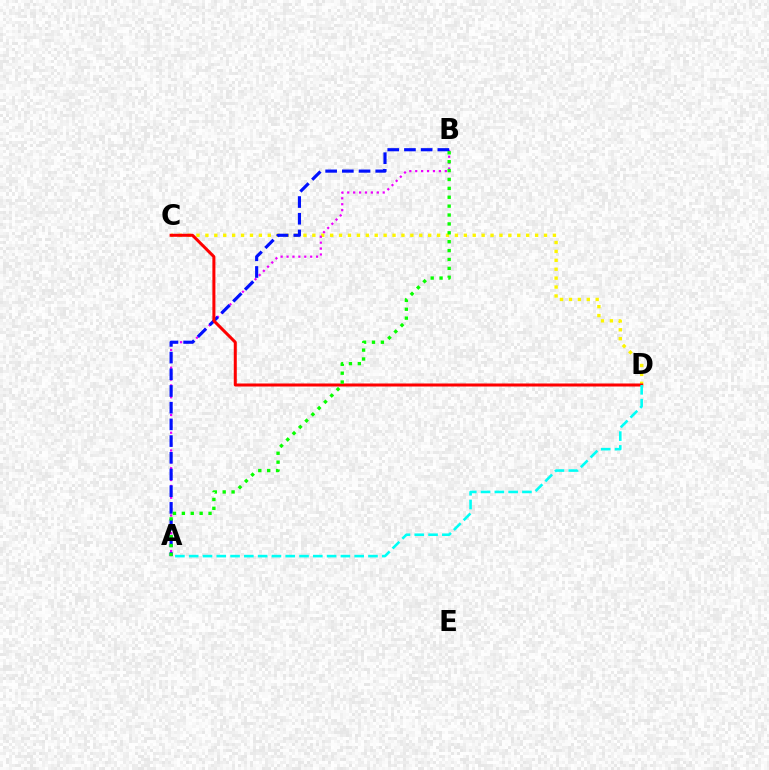{('C', 'D'): [{'color': '#fcf500', 'line_style': 'dotted', 'thickness': 2.42}, {'color': '#ff0000', 'line_style': 'solid', 'thickness': 2.17}], ('A', 'B'): [{'color': '#ee00ff', 'line_style': 'dotted', 'thickness': 1.61}, {'color': '#0010ff', 'line_style': 'dashed', 'thickness': 2.27}, {'color': '#08ff00', 'line_style': 'dotted', 'thickness': 2.42}], ('A', 'D'): [{'color': '#00fff6', 'line_style': 'dashed', 'thickness': 1.87}]}